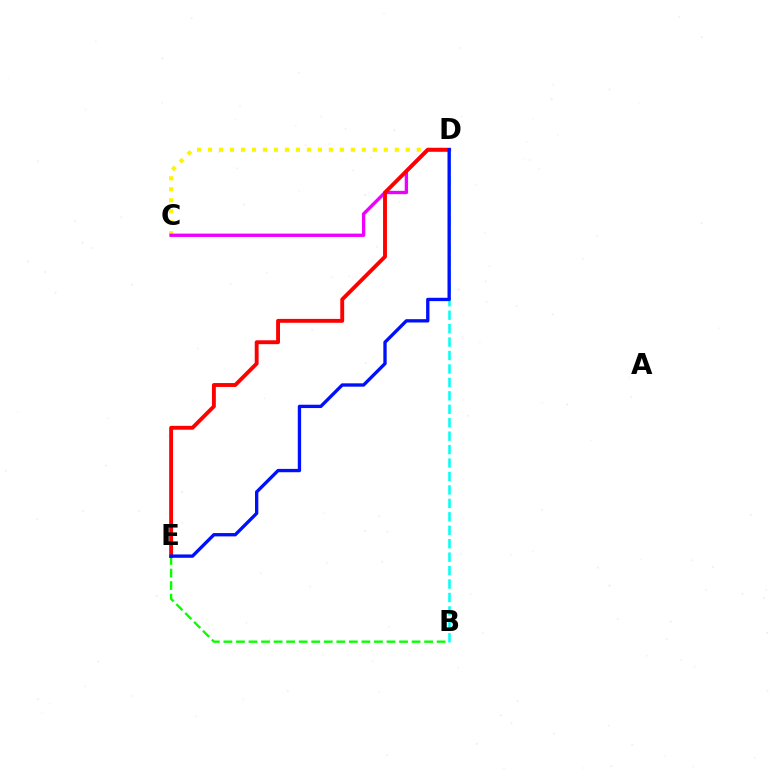{('C', 'D'): [{'color': '#fcf500', 'line_style': 'dotted', 'thickness': 2.98}, {'color': '#ee00ff', 'line_style': 'solid', 'thickness': 2.4}], ('B', 'E'): [{'color': '#08ff00', 'line_style': 'dashed', 'thickness': 1.7}], ('D', 'E'): [{'color': '#ff0000', 'line_style': 'solid', 'thickness': 2.8}, {'color': '#0010ff', 'line_style': 'solid', 'thickness': 2.4}], ('B', 'D'): [{'color': '#00fff6', 'line_style': 'dashed', 'thickness': 1.83}]}